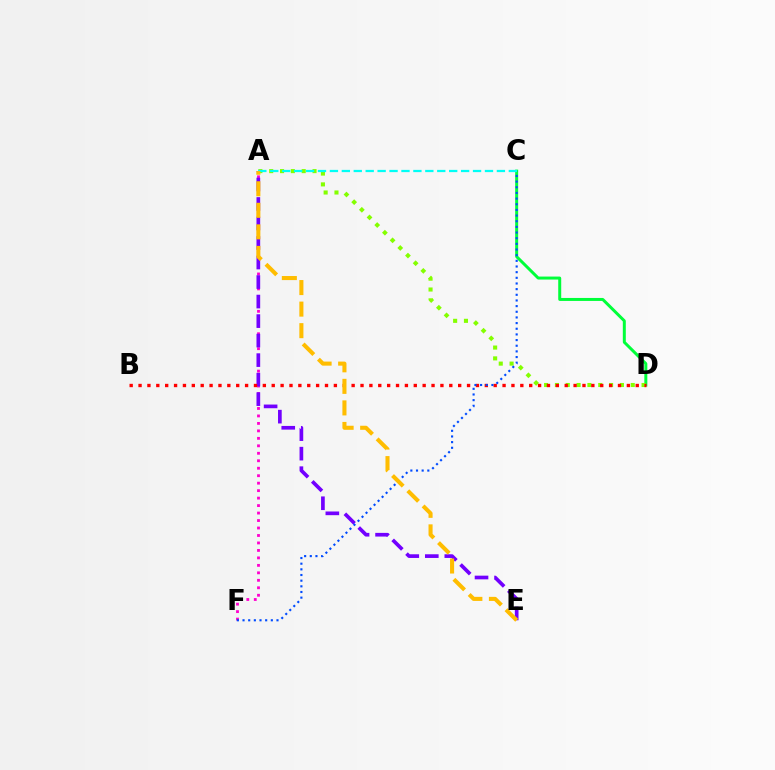{('C', 'D'): [{'color': '#00ff39', 'line_style': 'solid', 'thickness': 2.15}], ('A', 'D'): [{'color': '#84ff00', 'line_style': 'dotted', 'thickness': 2.94}], ('A', 'F'): [{'color': '#ff00cf', 'line_style': 'dotted', 'thickness': 2.03}], ('A', 'E'): [{'color': '#7200ff', 'line_style': 'dashed', 'thickness': 2.65}, {'color': '#ffbd00', 'line_style': 'dashed', 'thickness': 2.93}], ('B', 'D'): [{'color': '#ff0000', 'line_style': 'dotted', 'thickness': 2.41}], ('C', 'F'): [{'color': '#004bff', 'line_style': 'dotted', 'thickness': 1.54}], ('A', 'C'): [{'color': '#00fff6', 'line_style': 'dashed', 'thickness': 1.62}]}